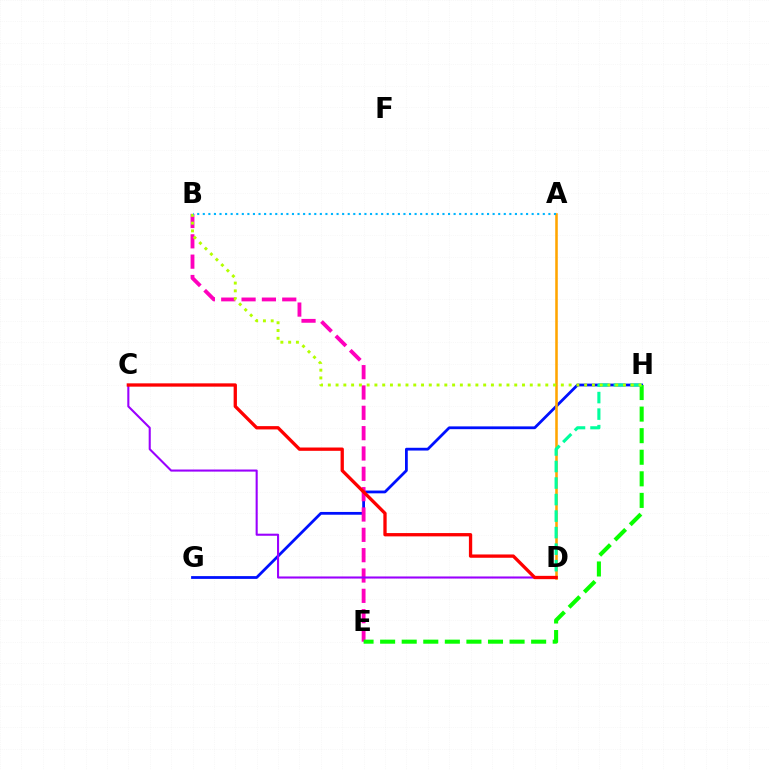{('G', 'H'): [{'color': '#0010ff', 'line_style': 'solid', 'thickness': 2.0}], ('B', 'E'): [{'color': '#ff00bd', 'line_style': 'dashed', 'thickness': 2.76}], ('C', 'D'): [{'color': '#9b00ff', 'line_style': 'solid', 'thickness': 1.5}, {'color': '#ff0000', 'line_style': 'solid', 'thickness': 2.38}], ('E', 'H'): [{'color': '#08ff00', 'line_style': 'dashed', 'thickness': 2.93}], ('A', 'D'): [{'color': '#ffa500', 'line_style': 'solid', 'thickness': 1.84}], ('D', 'H'): [{'color': '#00ff9d', 'line_style': 'dashed', 'thickness': 2.25}], ('B', 'H'): [{'color': '#b3ff00', 'line_style': 'dotted', 'thickness': 2.11}], ('A', 'B'): [{'color': '#00b5ff', 'line_style': 'dotted', 'thickness': 1.51}]}